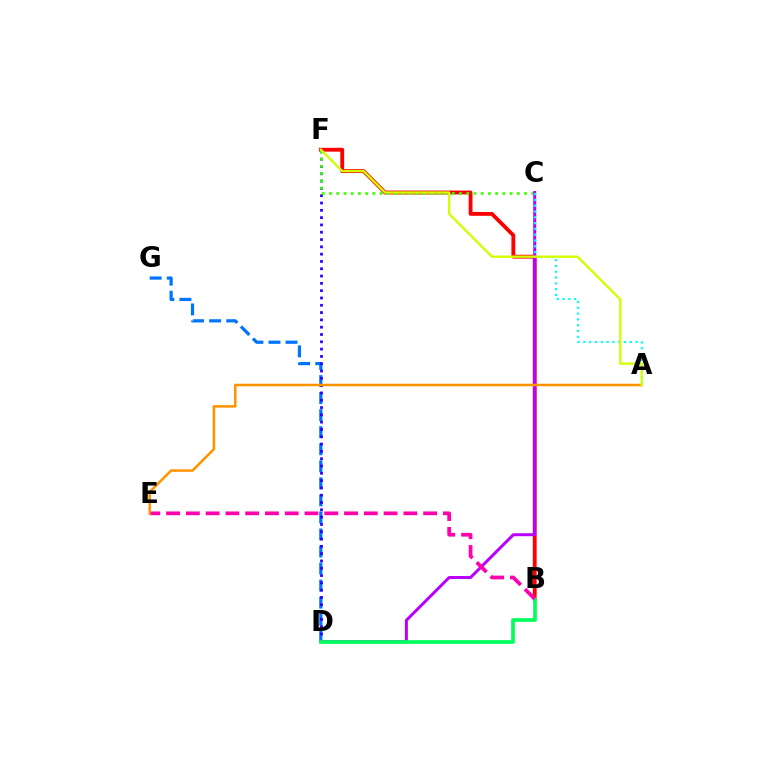{('B', 'F'): [{'color': '#ff0000', 'line_style': 'solid', 'thickness': 2.77}], ('D', 'G'): [{'color': '#0074ff', 'line_style': 'dashed', 'thickness': 2.32}], ('D', 'F'): [{'color': '#2500ff', 'line_style': 'dotted', 'thickness': 1.98}], ('C', 'F'): [{'color': '#3dff00', 'line_style': 'dotted', 'thickness': 1.96}], ('C', 'D'): [{'color': '#b900ff', 'line_style': 'solid', 'thickness': 2.15}], ('A', 'C'): [{'color': '#00fff6', 'line_style': 'dotted', 'thickness': 1.58}], ('B', 'D'): [{'color': '#00ff5c', 'line_style': 'solid', 'thickness': 2.64}], ('B', 'E'): [{'color': '#ff00ac', 'line_style': 'dashed', 'thickness': 2.69}], ('A', 'E'): [{'color': '#ff9400', 'line_style': 'solid', 'thickness': 1.82}], ('A', 'F'): [{'color': '#d1ff00', 'line_style': 'solid', 'thickness': 1.68}]}